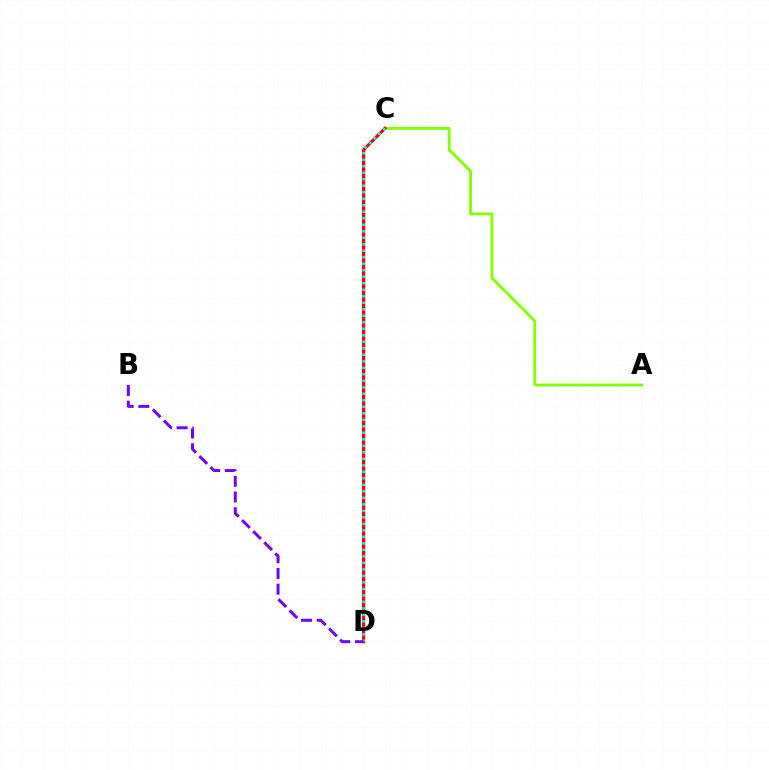{('A', 'C'): [{'color': '#84ff00', 'line_style': 'solid', 'thickness': 2.05}], ('C', 'D'): [{'color': '#ff0000', 'line_style': 'solid', 'thickness': 2.29}, {'color': '#00fff6', 'line_style': 'dotted', 'thickness': 1.77}], ('B', 'D'): [{'color': '#7200ff', 'line_style': 'dashed', 'thickness': 2.13}]}